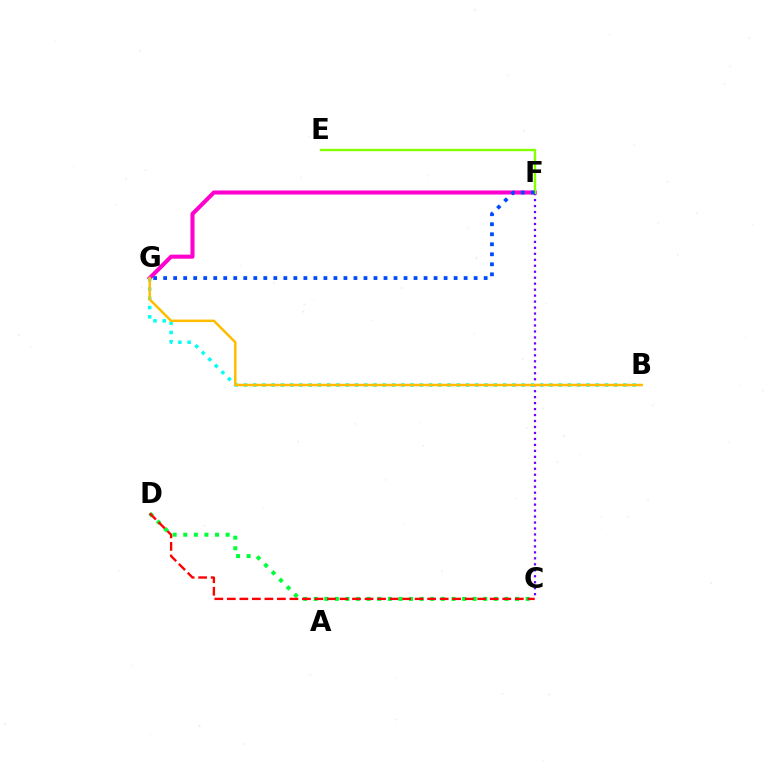{('F', 'G'): [{'color': '#ff00cf', 'line_style': 'solid', 'thickness': 2.93}, {'color': '#004bff', 'line_style': 'dotted', 'thickness': 2.72}], ('C', 'D'): [{'color': '#00ff39', 'line_style': 'dotted', 'thickness': 2.88}, {'color': '#ff0000', 'line_style': 'dashed', 'thickness': 1.7}], ('C', 'F'): [{'color': '#7200ff', 'line_style': 'dotted', 'thickness': 1.62}], ('B', 'G'): [{'color': '#00fff6', 'line_style': 'dotted', 'thickness': 2.51}, {'color': '#ffbd00', 'line_style': 'solid', 'thickness': 1.81}], ('E', 'F'): [{'color': '#84ff00', 'line_style': 'solid', 'thickness': 1.73}]}